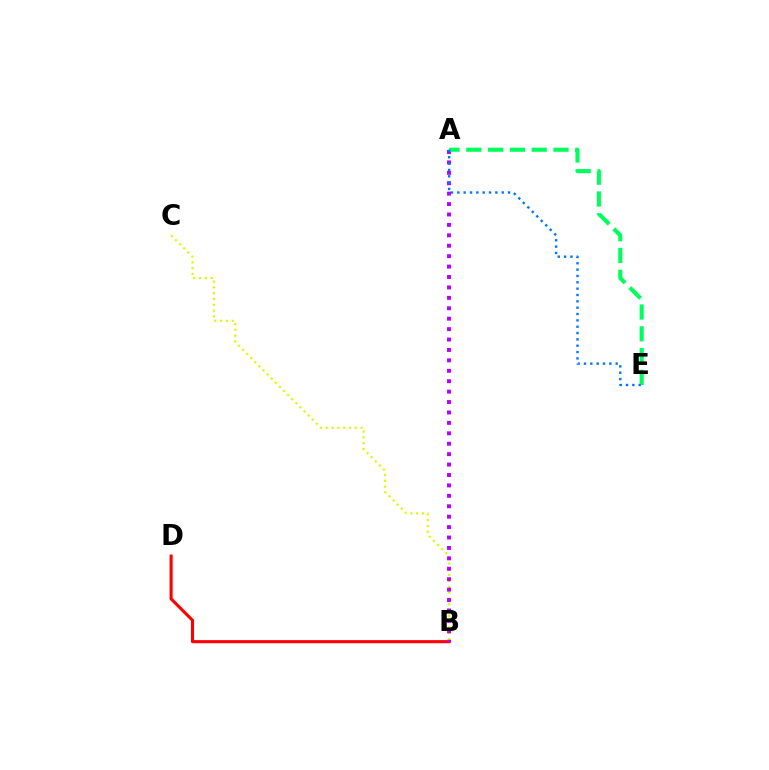{('B', 'C'): [{'color': '#d1ff00', 'line_style': 'dotted', 'thickness': 1.58}], ('B', 'D'): [{'color': '#ff0000', 'line_style': 'solid', 'thickness': 2.23}], ('A', 'B'): [{'color': '#b900ff', 'line_style': 'dotted', 'thickness': 2.83}], ('A', 'E'): [{'color': '#00ff5c', 'line_style': 'dashed', 'thickness': 2.96}, {'color': '#0074ff', 'line_style': 'dotted', 'thickness': 1.72}]}